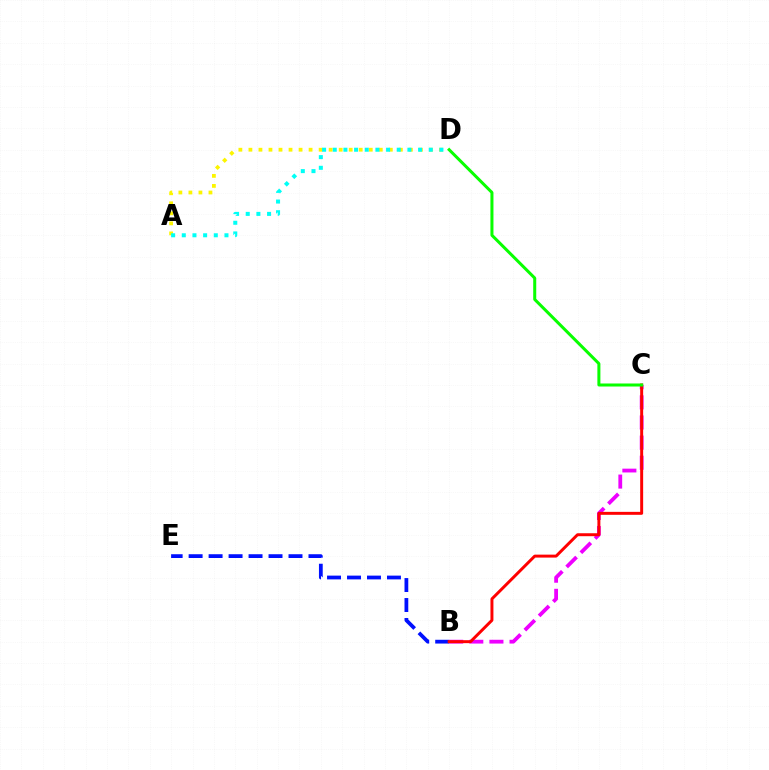{('B', 'C'): [{'color': '#ee00ff', 'line_style': 'dashed', 'thickness': 2.73}, {'color': '#ff0000', 'line_style': 'solid', 'thickness': 2.13}], ('B', 'E'): [{'color': '#0010ff', 'line_style': 'dashed', 'thickness': 2.71}], ('A', 'D'): [{'color': '#fcf500', 'line_style': 'dotted', 'thickness': 2.72}, {'color': '#00fff6', 'line_style': 'dotted', 'thickness': 2.9}], ('C', 'D'): [{'color': '#08ff00', 'line_style': 'solid', 'thickness': 2.18}]}